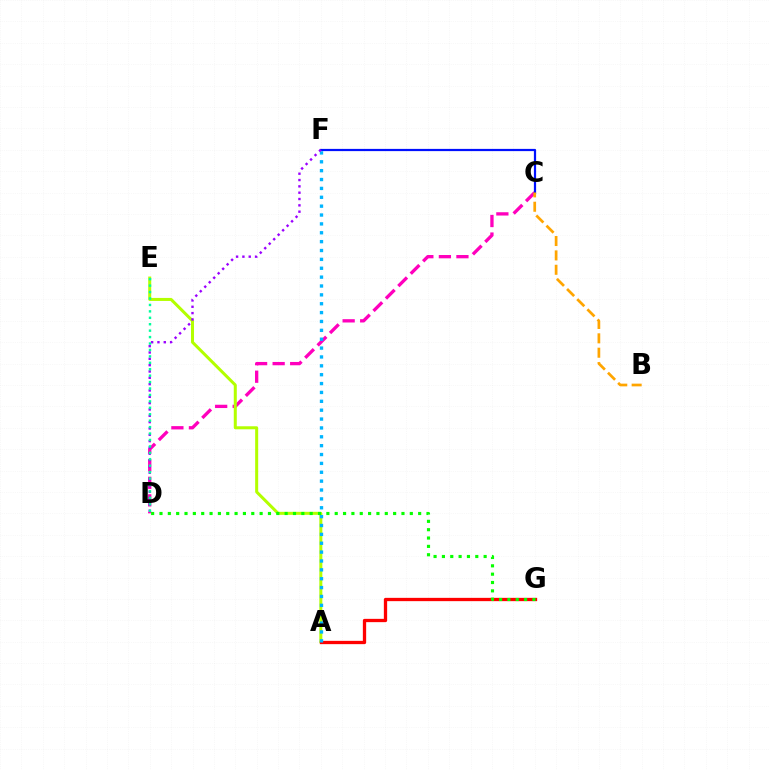{('C', 'D'): [{'color': '#ff00bd', 'line_style': 'dashed', 'thickness': 2.38}], ('A', 'E'): [{'color': '#b3ff00', 'line_style': 'solid', 'thickness': 2.17}], ('A', 'G'): [{'color': '#ff0000', 'line_style': 'solid', 'thickness': 2.38}], ('C', 'F'): [{'color': '#0010ff', 'line_style': 'solid', 'thickness': 1.6}], ('B', 'C'): [{'color': '#ffa500', 'line_style': 'dashed', 'thickness': 1.95}], ('A', 'F'): [{'color': '#00b5ff', 'line_style': 'dotted', 'thickness': 2.41}], ('D', 'F'): [{'color': '#9b00ff', 'line_style': 'dotted', 'thickness': 1.72}], ('D', 'E'): [{'color': '#00ff9d', 'line_style': 'dotted', 'thickness': 1.75}], ('D', 'G'): [{'color': '#08ff00', 'line_style': 'dotted', 'thickness': 2.27}]}